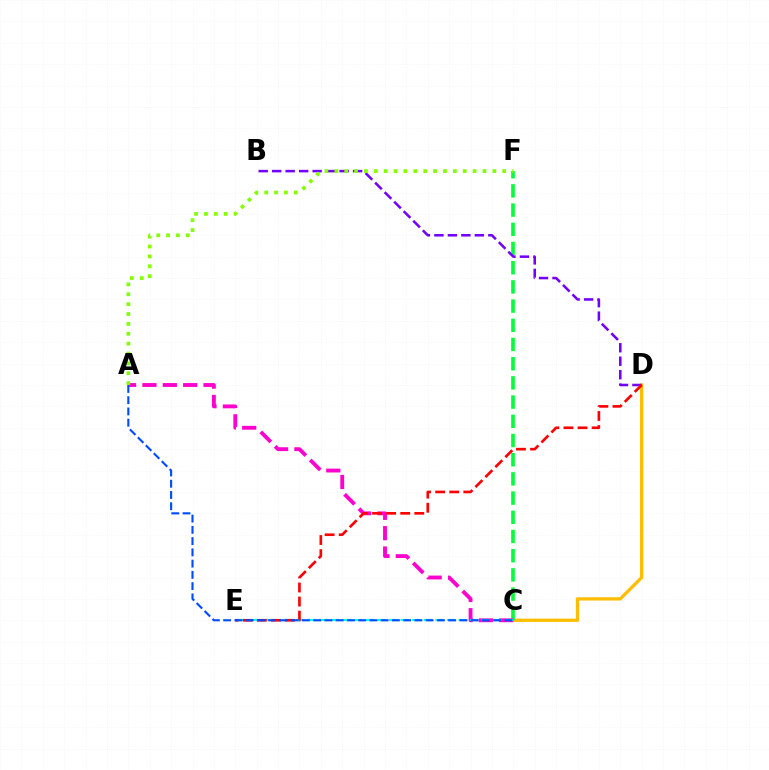{('C', 'D'): [{'color': '#ffbd00', 'line_style': 'solid', 'thickness': 2.35}], ('C', 'F'): [{'color': '#00ff39', 'line_style': 'dashed', 'thickness': 2.61}], ('A', 'C'): [{'color': '#ff00cf', 'line_style': 'dashed', 'thickness': 2.77}, {'color': '#004bff', 'line_style': 'dashed', 'thickness': 1.53}], ('C', 'E'): [{'color': '#00fff6', 'line_style': 'dashed', 'thickness': 1.58}], ('B', 'D'): [{'color': '#7200ff', 'line_style': 'dashed', 'thickness': 1.83}], ('D', 'E'): [{'color': '#ff0000', 'line_style': 'dashed', 'thickness': 1.91}], ('A', 'F'): [{'color': '#84ff00', 'line_style': 'dotted', 'thickness': 2.68}]}